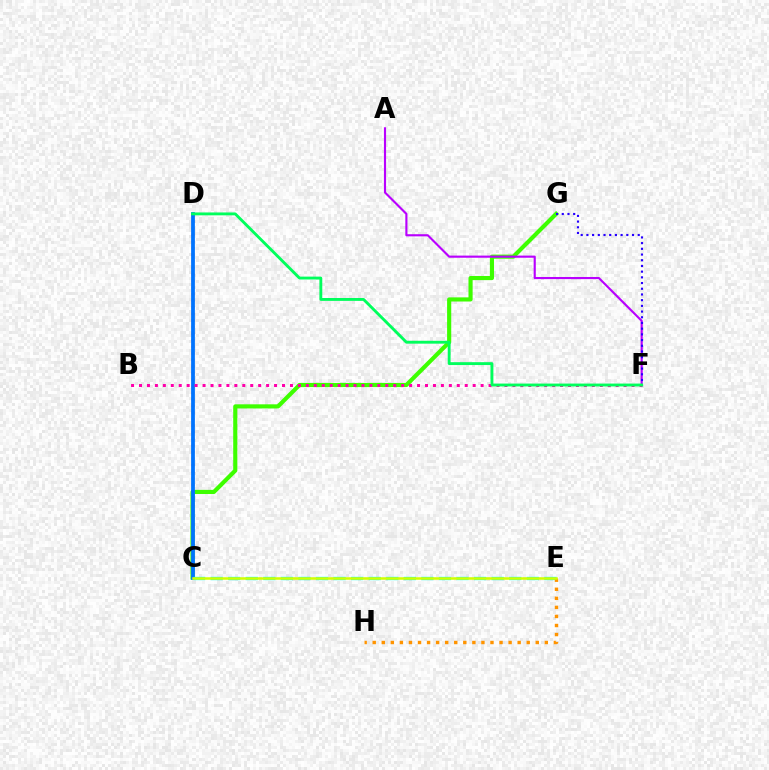{('C', 'G'): [{'color': '#3dff00', 'line_style': 'solid', 'thickness': 2.98}], ('C', 'D'): [{'color': '#ff0000', 'line_style': 'dotted', 'thickness': 1.79}, {'color': '#0074ff', 'line_style': 'solid', 'thickness': 2.71}], ('B', 'F'): [{'color': '#ff00ac', 'line_style': 'dotted', 'thickness': 2.16}], ('A', 'F'): [{'color': '#b900ff', 'line_style': 'solid', 'thickness': 1.54}], ('C', 'E'): [{'color': '#00fff6', 'line_style': 'dashed', 'thickness': 2.39}, {'color': '#d1ff00', 'line_style': 'solid', 'thickness': 1.82}], ('F', 'G'): [{'color': '#2500ff', 'line_style': 'dotted', 'thickness': 1.55}], ('E', 'H'): [{'color': '#ff9400', 'line_style': 'dotted', 'thickness': 2.46}], ('D', 'F'): [{'color': '#00ff5c', 'line_style': 'solid', 'thickness': 2.07}]}